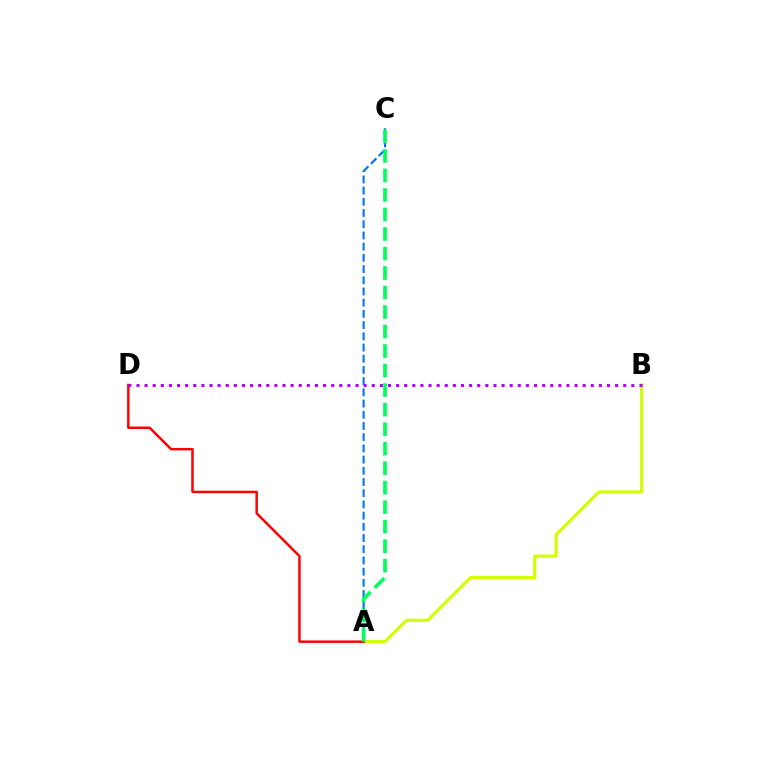{('A', 'B'): [{'color': '#d1ff00', 'line_style': 'solid', 'thickness': 2.27}], ('A', 'C'): [{'color': '#0074ff', 'line_style': 'dashed', 'thickness': 1.52}, {'color': '#00ff5c', 'line_style': 'dashed', 'thickness': 2.65}], ('A', 'D'): [{'color': '#ff0000', 'line_style': 'solid', 'thickness': 1.79}], ('B', 'D'): [{'color': '#b900ff', 'line_style': 'dotted', 'thickness': 2.2}]}